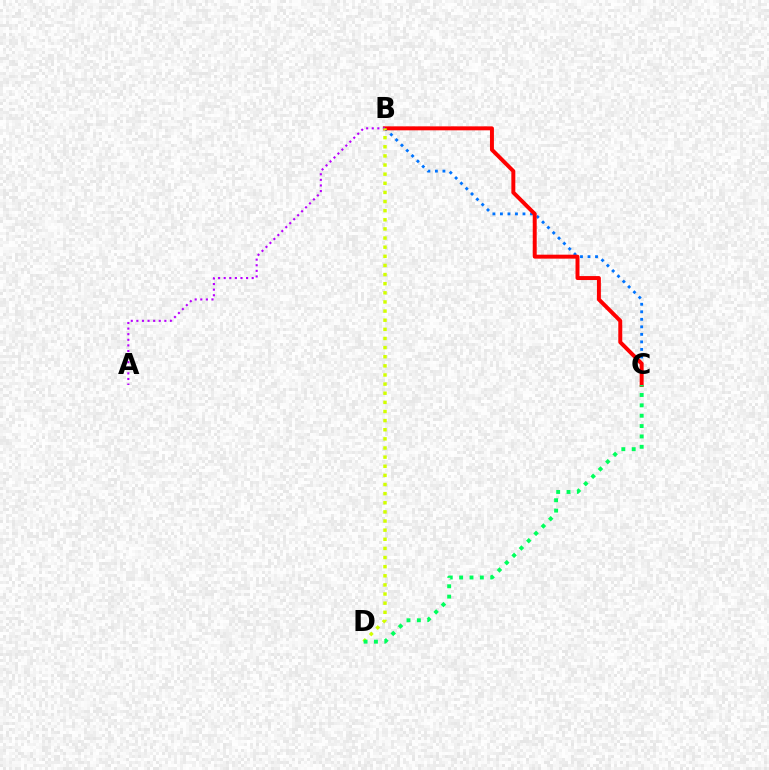{('B', 'C'): [{'color': '#0074ff', 'line_style': 'dotted', 'thickness': 2.04}, {'color': '#ff0000', 'line_style': 'solid', 'thickness': 2.85}], ('A', 'B'): [{'color': '#b900ff', 'line_style': 'dotted', 'thickness': 1.52}], ('B', 'D'): [{'color': '#d1ff00', 'line_style': 'dotted', 'thickness': 2.48}], ('C', 'D'): [{'color': '#00ff5c', 'line_style': 'dotted', 'thickness': 2.81}]}